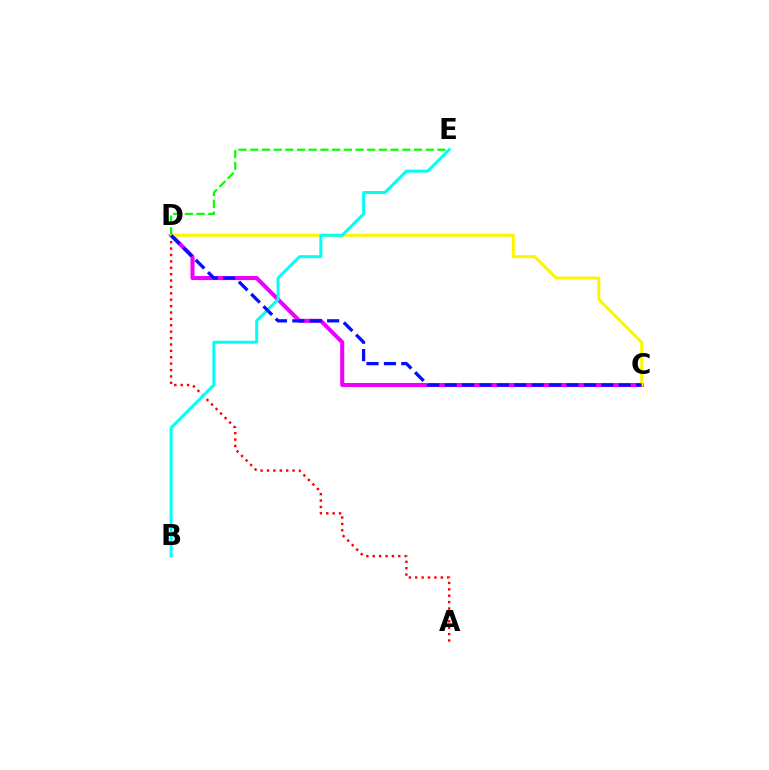{('A', 'D'): [{'color': '#ff0000', 'line_style': 'dotted', 'thickness': 1.74}], ('D', 'E'): [{'color': '#08ff00', 'line_style': 'dashed', 'thickness': 1.59}], ('C', 'D'): [{'color': '#ee00ff', 'line_style': 'solid', 'thickness': 2.92}, {'color': '#fcf500', 'line_style': 'solid', 'thickness': 2.14}, {'color': '#0010ff', 'line_style': 'dashed', 'thickness': 2.36}], ('B', 'E'): [{'color': '#00fff6', 'line_style': 'solid', 'thickness': 2.15}]}